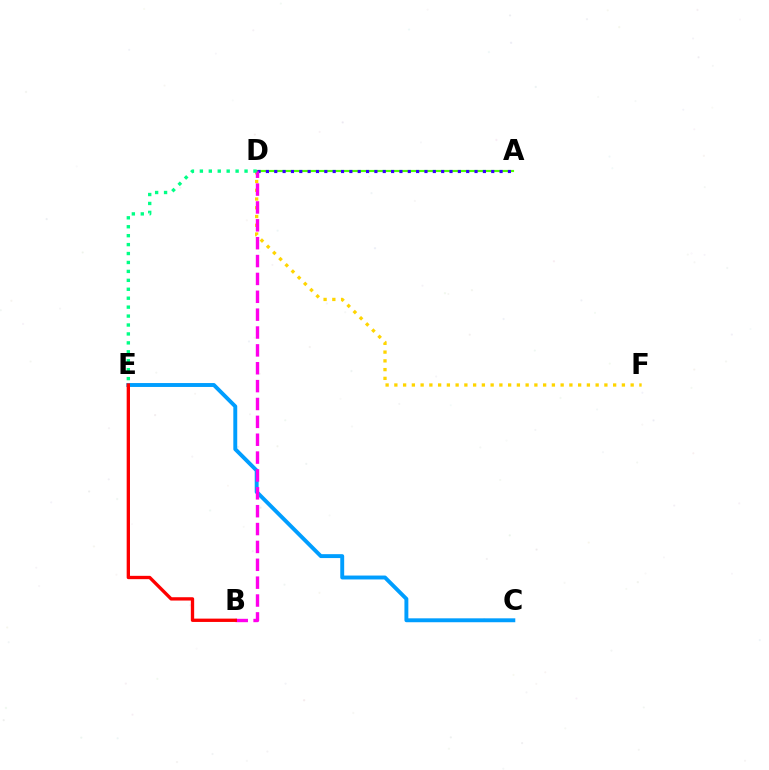{('D', 'F'): [{'color': '#ffd500', 'line_style': 'dotted', 'thickness': 2.38}], ('A', 'D'): [{'color': '#4fff00', 'line_style': 'solid', 'thickness': 1.54}, {'color': '#3700ff', 'line_style': 'dotted', 'thickness': 2.27}], ('C', 'E'): [{'color': '#009eff', 'line_style': 'solid', 'thickness': 2.81}], ('B', 'D'): [{'color': '#ff00ed', 'line_style': 'dashed', 'thickness': 2.43}], ('D', 'E'): [{'color': '#00ff86', 'line_style': 'dotted', 'thickness': 2.43}], ('B', 'E'): [{'color': '#ff0000', 'line_style': 'solid', 'thickness': 2.4}]}